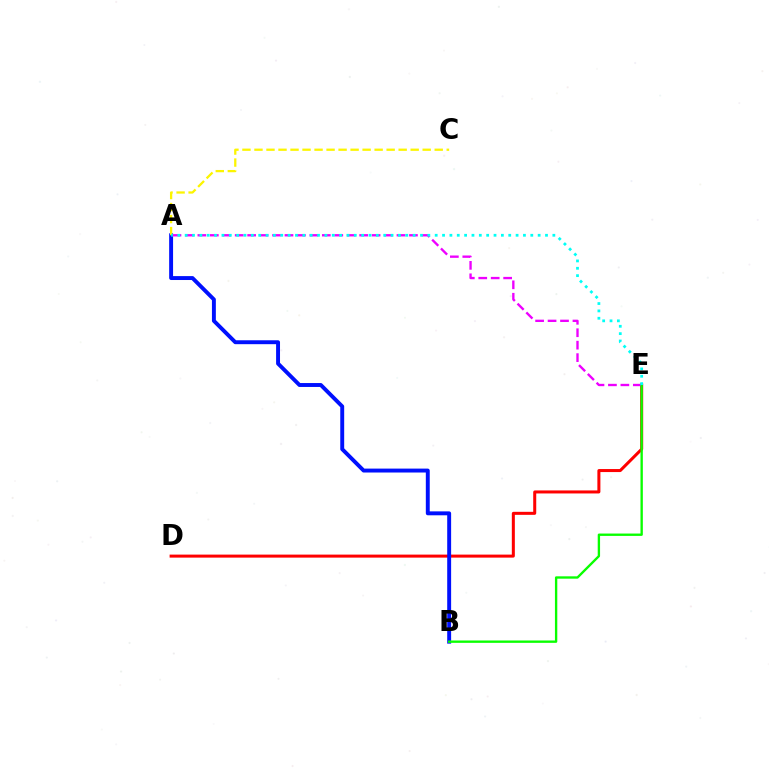{('D', 'E'): [{'color': '#ff0000', 'line_style': 'solid', 'thickness': 2.18}], ('A', 'B'): [{'color': '#0010ff', 'line_style': 'solid', 'thickness': 2.82}], ('A', 'E'): [{'color': '#ee00ff', 'line_style': 'dashed', 'thickness': 1.69}, {'color': '#00fff6', 'line_style': 'dotted', 'thickness': 2.0}], ('B', 'E'): [{'color': '#08ff00', 'line_style': 'solid', 'thickness': 1.7}], ('A', 'C'): [{'color': '#fcf500', 'line_style': 'dashed', 'thickness': 1.63}]}